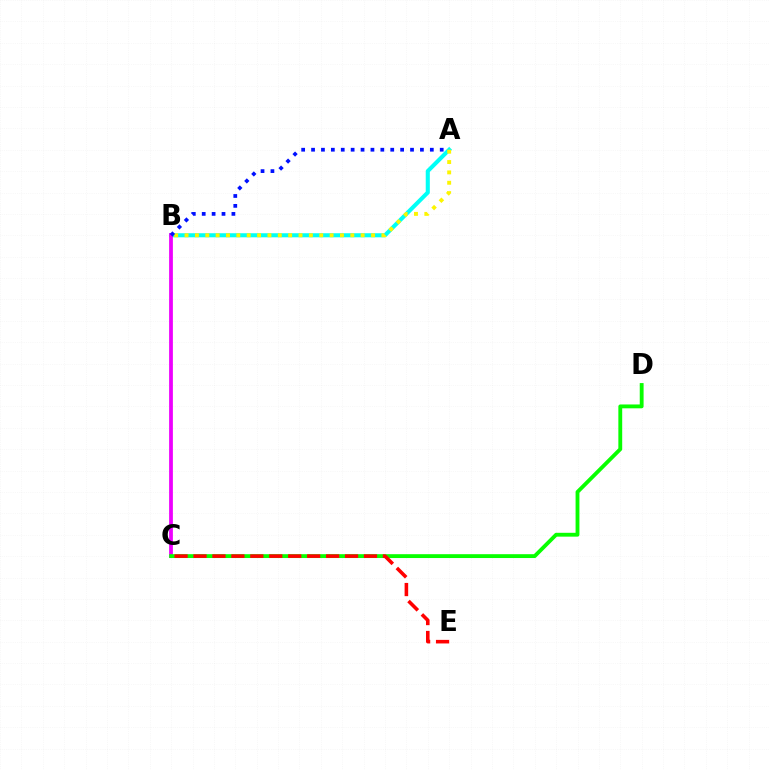{('A', 'B'): [{'color': '#00fff6', 'line_style': 'solid', 'thickness': 2.93}, {'color': '#fcf500', 'line_style': 'dotted', 'thickness': 2.81}, {'color': '#0010ff', 'line_style': 'dotted', 'thickness': 2.69}], ('B', 'C'): [{'color': '#ee00ff', 'line_style': 'solid', 'thickness': 2.71}], ('C', 'D'): [{'color': '#08ff00', 'line_style': 'solid', 'thickness': 2.77}], ('C', 'E'): [{'color': '#ff0000', 'line_style': 'dashed', 'thickness': 2.57}]}